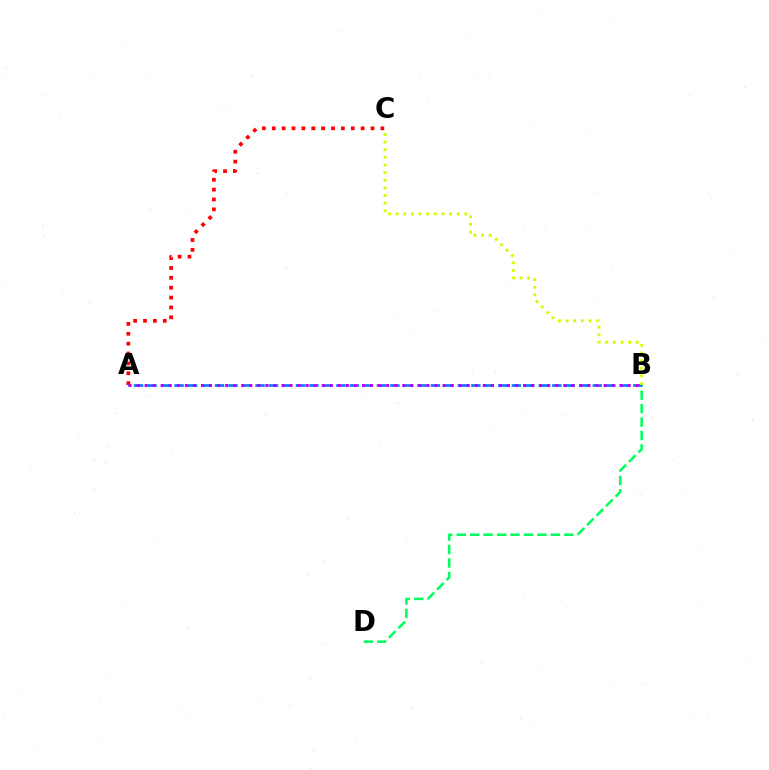{('B', 'D'): [{'color': '#00ff5c', 'line_style': 'dashed', 'thickness': 1.83}], ('A', 'B'): [{'color': '#0074ff', 'line_style': 'dashed', 'thickness': 1.83}, {'color': '#b900ff', 'line_style': 'dotted', 'thickness': 2.19}], ('B', 'C'): [{'color': '#d1ff00', 'line_style': 'dotted', 'thickness': 2.07}], ('A', 'C'): [{'color': '#ff0000', 'line_style': 'dotted', 'thickness': 2.68}]}